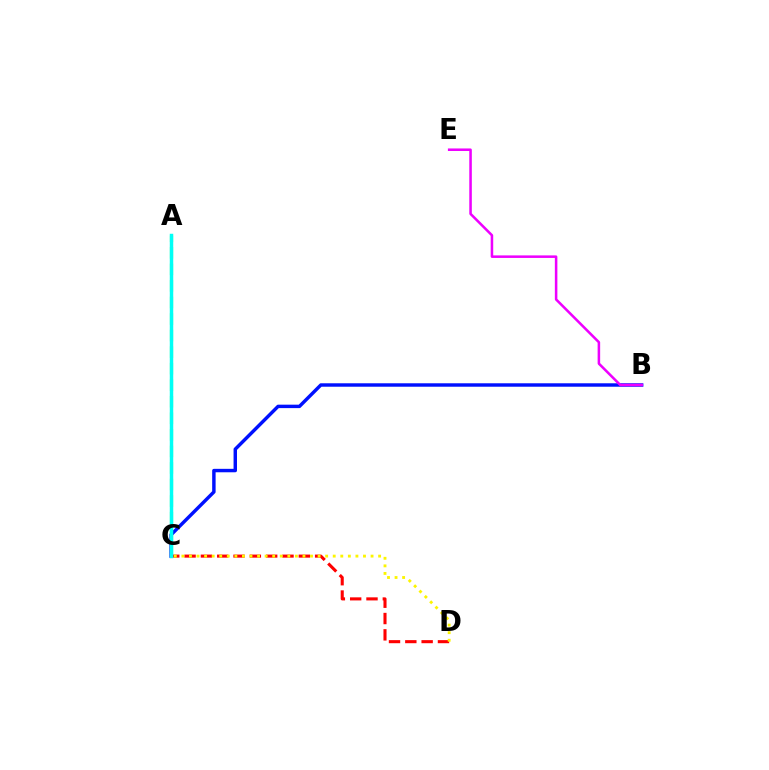{('B', 'C'): [{'color': '#0010ff', 'line_style': 'solid', 'thickness': 2.48}], ('A', 'C'): [{'color': '#08ff00', 'line_style': 'dashed', 'thickness': 2.25}, {'color': '#00fff6', 'line_style': 'solid', 'thickness': 2.5}], ('C', 'D'): [{'color': '#ff0000', 'line_style': 'dashed', 'thickness': 2.22}, {'color': '#fcf500', 'line_style': 'dotted', 'thickness': 2.06}], ('B', 'E'): [{'color': '#ee00ff', 'line_style': 'solid', 'thickness': 1.83}]}